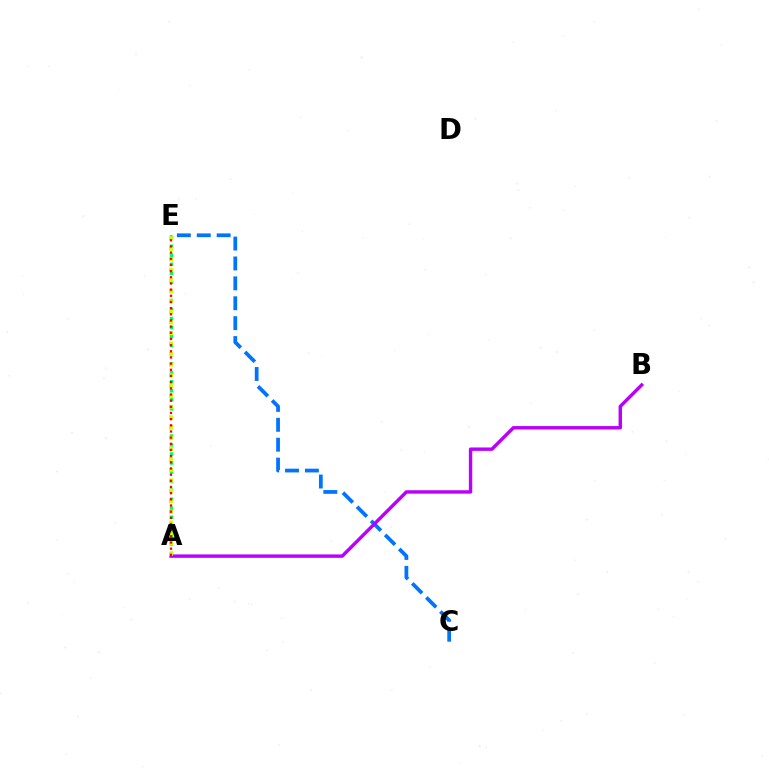{('A', 'E'): [{'color': '#00ff5c', 'line_style': 'dotted', 'thickness': 2.45}, {'color': '#d1ff00', 'line_style': 'dotted', 'thickness': 2.86}, {'color': '#ff0000', 'line_style': 'dotted', 'thickness': 1.68}], ('C', 'E'): [{'color': '#0074ff', 'line_style': 'dashed', 'thickness': 2.7}], ('A', 'B'): [{'color': '#b900ff', 'line_style': 'solid', 'thickness': 2.45}]}